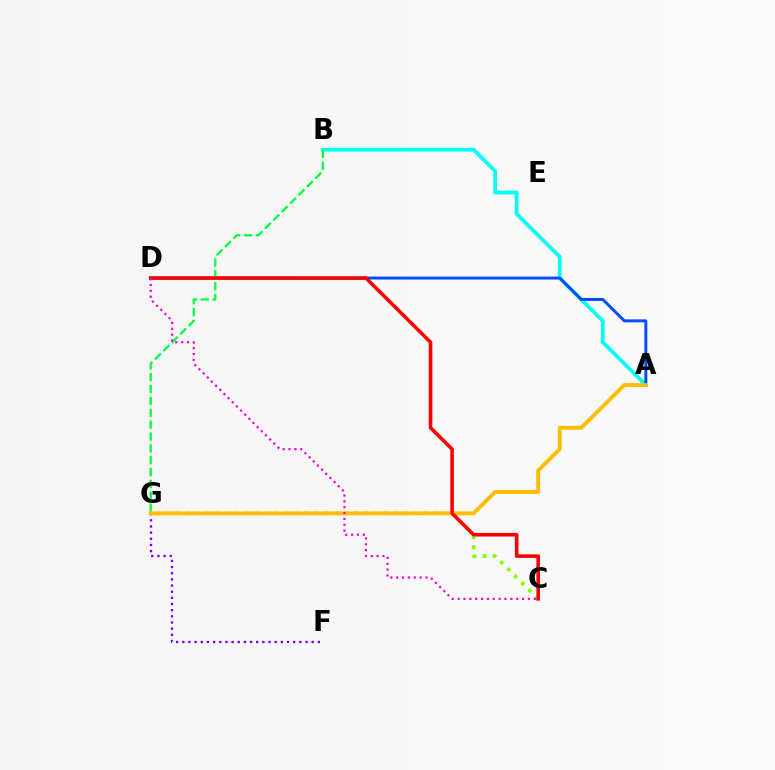{('A', 'B'): [{'color': '#00fff6', 'line_style': 'solid', 'thickness': 2.69}], ('F', 'G'): [{'color': '#7200ff', 'line_style': 'dotted', 'thickness': 1.67}], ('B', 'G'): [{'color': '#00ff39', 'line_style': 'dashed', 'thickness': 1.61}], ('C', 'G'): [{'color': '#84ff00', 'line_style': 'dotted', 'thickness': 2.7}], ('A', 'D'): [{'color': '#004bff', 'line_style': 'solid', 'thickness': 2.12}], ('A', 'G'): [{'color': '#ffbd00', 'line_style': 'solid', 'thickness': 2.79}], ('C', 'D'): [{'color': '#ff0000', 'line_style': 'solid', 'thickness': 2.58}, {'color': '#ff00cf', 'line_style': 'dotted', 'thickness': 1.59}]}